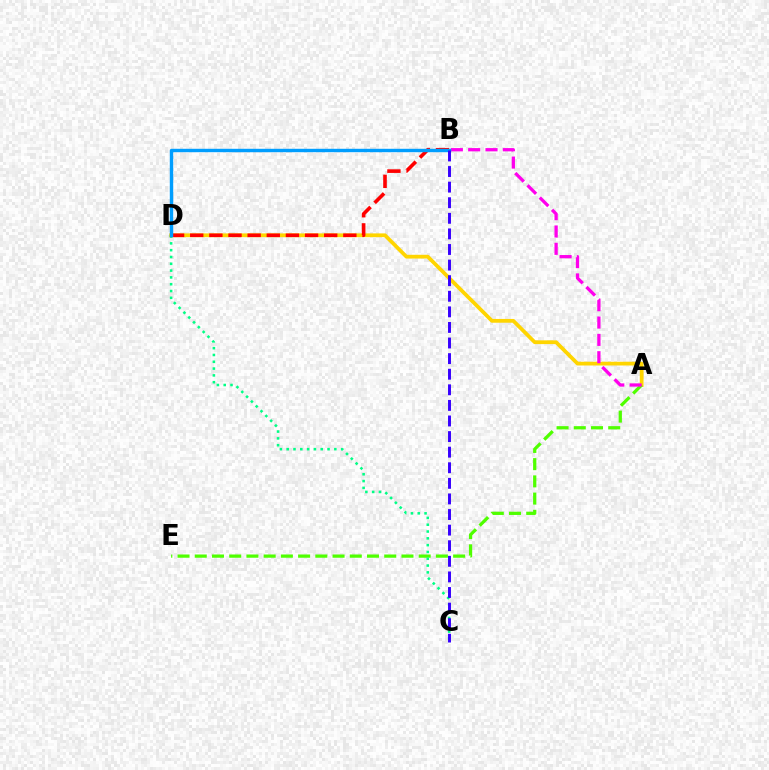{('A', 'D'): [{'color': '#ffd500', 'line_style': 'solid', 'thickness': 2.71}], ('A', 'E'): [{'color': '#4fff00', 'line_style': 'dashed', 'thickness': 2.34}], ('C', 'D'): [{'color': '#00ff86', 'line_style': 'dotted', 'thickness': 1.85}], ('B', 'D'): [{'color': '#ff0000', 'line_style': 'dashed', 'thickness': 2.6}, {'color': '#009eff', 'line_style': 'solid', 'thickness': 2.46}], ('A', 'B'): [{'color': '#ff00ed', 'line_style': 'dashed', 'thickness': 2.35}], ('B', 'C'): [{'color': '#3700ff', 'line_style': 'dashed', 'thickness': 2.12}]}